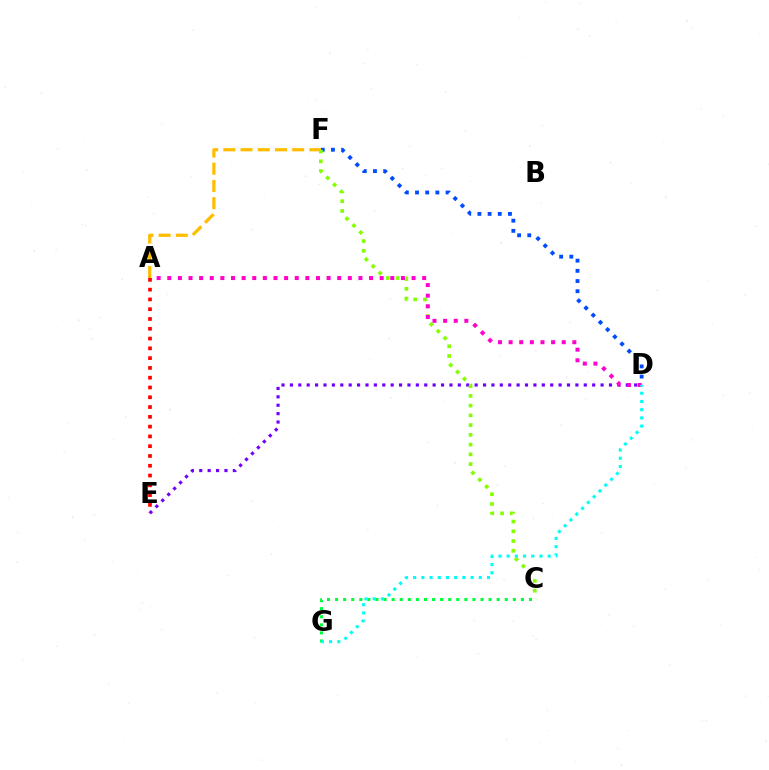{('D', 'F'): [{'color': '#004bff', 'line_style': 'dotted', 'thickness': 2.77}], ('A', 'F'): [{'color': '#ffbd00', 'line_style': 'dashed', 'thickness': 2.34}], ('D', 'E'): [{'color': '#7200ff', 'line_style': 'dotted', 'thickness': 2.28}], ('A', 'E'): [{'color': '#ff0000', 'line_style': 'dotted', 'thickness': 2.66}], ('C', 'G'): [{'color': '#00ff39', 'line_style': 'dotted', 'thickness': 2.2}], ('C', 'F'): [{'color': '#84ff00', 'line_style': 'dotted', 'thickness': 2.65}], ('A', 'D'): [{'color': '#ff00cf', 'line_style': 'dotted', 'thickness': 2.89}], ('D', 'G'): [{'color': '#00fff6', 'line_style': 'dotted', 'thickness': 2.23}]}